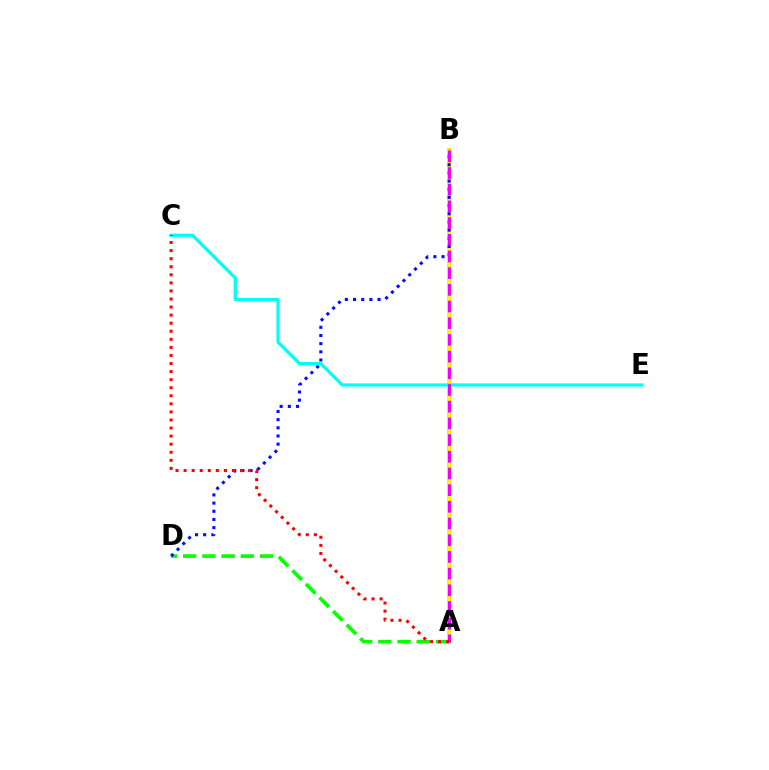{('A', 'B'): [{'color': '#fcf500', 'line_style': 'solid', 'thickness': 2.93}, {'color': '#ee00ff', 'line_style': 'dashed', 'thickness': 2.27}], ('A', 'D'): [{'color': '#08ff00', 'line_style': 'dashed', 'thickness': 2.61}], ('B', 'D'): [{'color': '#0010ff', 'line_style': 'dotted', 'thickness': 2.22}], ('C', 'E'): [{'color': '#00fff6', 'line_style': 'solid', 'thickness': 2.34}], ('A', 'C'): [{'color': '#ff0000', 'line_style': 'dotted', 'thickness': 2.19}]}